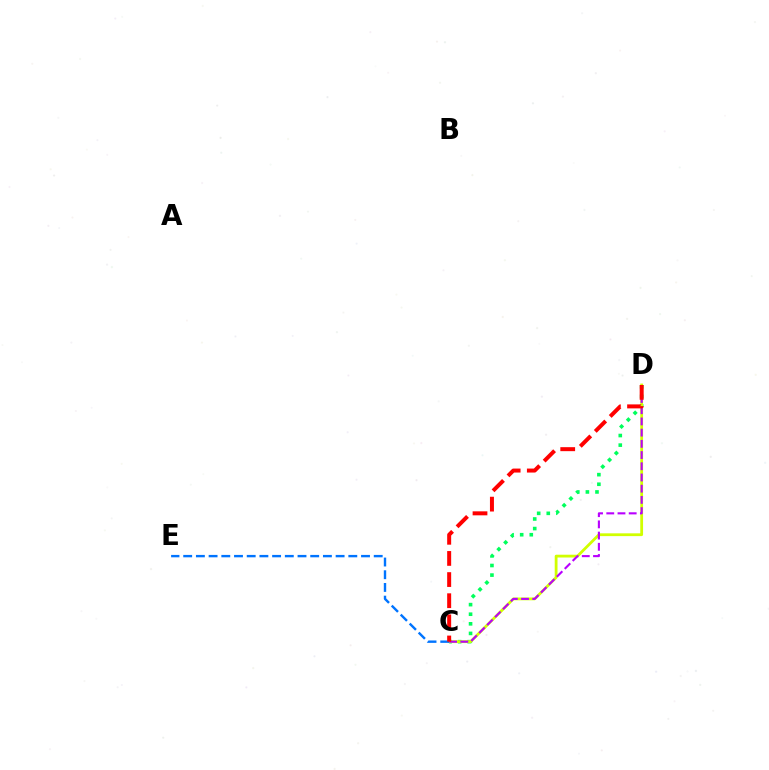{('C', 'D'): [{'color': '#00ff5c', 'line_style': 'dotted', 'thickness': 2.61}, {'color': '#d1ff00', 'line_style': 'solid', 'thickness': 2.01}, {'color': '#b900ff', 'line_style': 'dashed', 'thickness': 1.52}, {'color': '#ff0000', 'line_style': 'dashed', 'thickness': 2.87}], ('C', 'E'): [{'color': '#0074ff', 'line_style': 'dashed', 'thickness': 1.73}]}